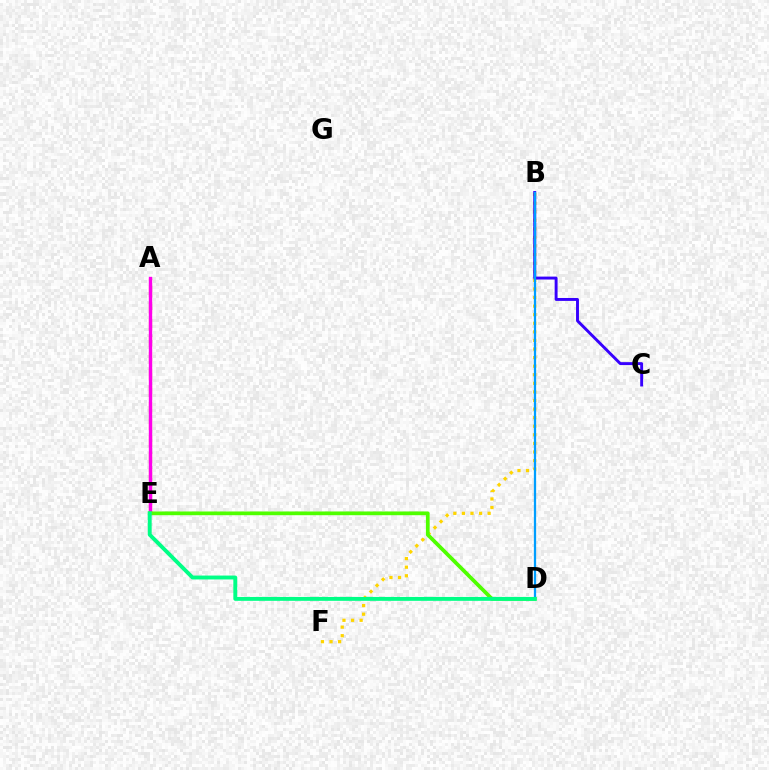{('B', 'F'): [{'color': '#ffd500', 'line_style': 'dotted', 'thickness': 2.33}], ('B', 'C'): [{'color': '#3700ff', 'line_style': 'solid', 'thickness': 2.1}], ('A', 'E'): [{'color': '#ff0000', 'line_style': 'dashed', 'thickness': 2.26}, {'color': '#ff00ed', 'line_style': 'solid', 'thickness': 2.42}], ('D', 'E'): [{'color': '#4fff00', 'line_style': 'solid', 'thickness': 2.69}, {'color': '#00ff86', 'line_style': 'solid', 'thickness': 2.8}], ('B', 'D'): [{'color': '#009eff', 'line_style': 'solid', 'thickness': 1.63}]}